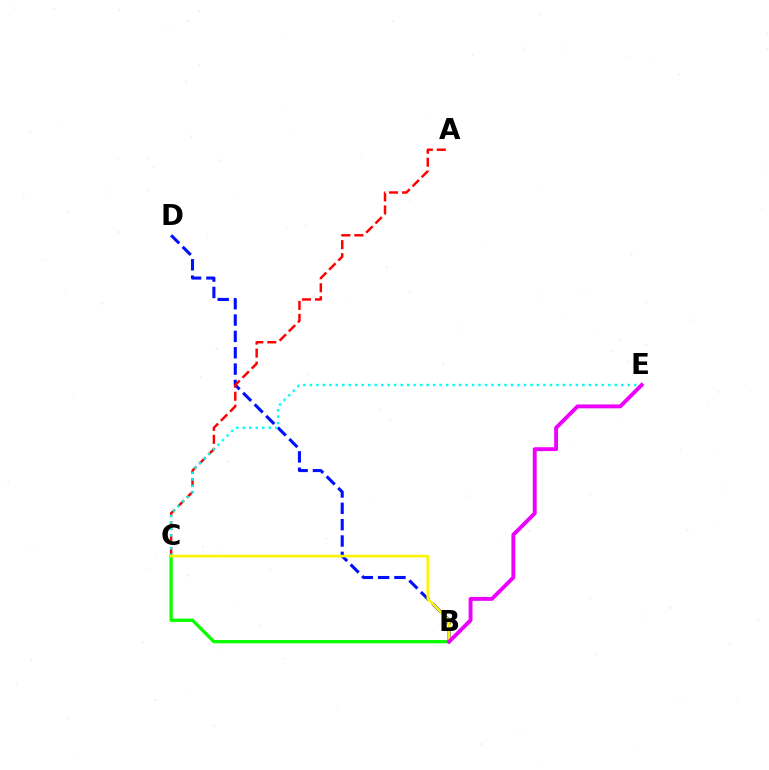{('B', 'D'): [{'color': '#0010ff', 'line_style': 'dashed', 'thickness': 2.22}], ('A', 'C'): [{'color': '#ff0000', 'line_style': 'dashed', 'thickness': 1.77}], ('C', 'E'): [{'color': '#00fff6', 'line_style': 'dotted', 'thickness': 1.76}], ('B', 'C'): [{'color': '#08ff00', 'line_style': 'solid', 'thickness': 2.36}, {'color': '#fcf500', 'line_style': 'solid', 'thickness': 1.88}], ('B', 'E'): [{'color': '#ee00ff', 'line_style': 'solid', 'thickness': 2.79}]}